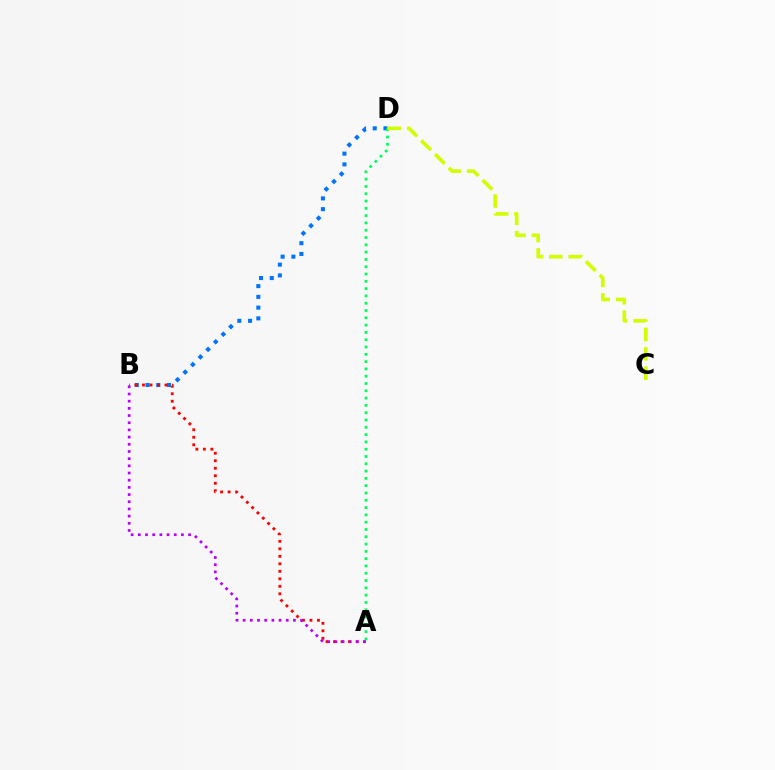{('B', 'D'): [{'color': '#0074ff', 'line_style': 'dotted', 'thickness': 2.92}], ('A', 'B'): [{'color': '#ff0000', 'line_style': 'dotted', 'thickness': 2.04}, {'color': '#b900ff', 'line_style': 'dotted', 'thickness': 1.95}], ('A', 'D'): [{'color': '#00ff5c', 'line_style': 'dotted', 'thickness': 1.98}], ('C', 'D'): [{'color': '#d1ff00', 'line_style': 'dashed', 'thickness': 2.64}]}